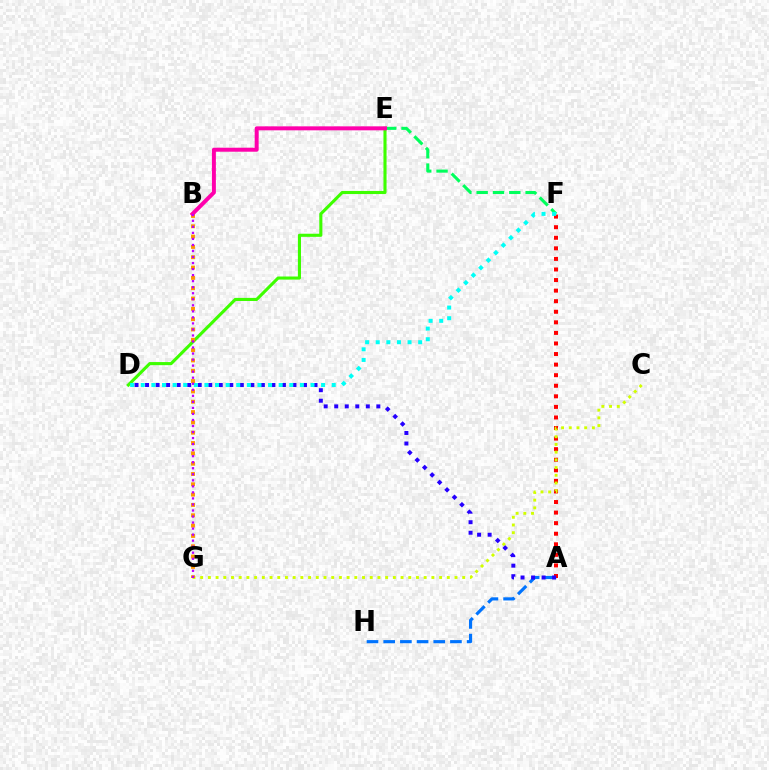{('A', 'H'): [{'color': '#0074ff', 'line_style': 'dashed', 'thickness': 2.27}], ('D', 'E'): [{'color': '#3dff00', 'line_style': 'solid', 'thickness': 2.23}], ('A', 'F'): [{'color': '#ff0000', 'line_style': 'dotted', 'thickness': 2.87}], ('E', 'F'): [{'color': '#00ff5c', 'line_style': 'dashed', 'thickness': 2.22}], ('C', 'G'): [{'color': '#d1ff00', 'line_style': 'dotted', 'thickness': 2.09}], ('A', 'D'): [{'color': '#2500ff', 'line_style': 'dotted', 'thickness': 2.86}], ('D', 'F'): [{'color': '#00fff6', 'line_style': 'dotted', 'thickness': 2.88}], ('B', 'G'): [{'color': '#ff9400', 'line_style': 'dotted', 'thickness': 2.8}, {'color': '#b900ff', 'line_style': 'dotted', 'thickness': 1.64}], ('B', 'E'): [{'color': '#ff00ac', 'line_style': 'solid', 'thickness': 2.86}]}